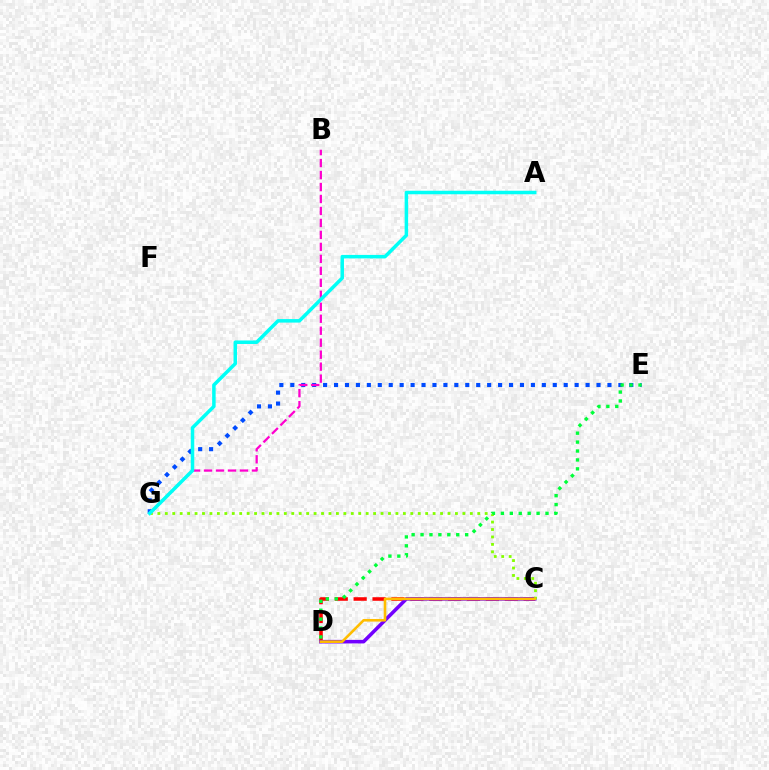{('C', 'D'): [{'color': '#ff0000', 'line_style': 'dashed', 'thickness': 2.57}, {'color': '#7200ff', 'line_style': 'solid', 'thickness': 2.57}, {'color': '#ffbd00', 'line_style': 'solid', 'thickness': 1.88}], ('E', 'G'): [{'color': '#004bff', 'line_style': 'dotted', 'thickness': 2.97}], ('B', 'G'): [{'color': '#ff00cf', 'line_style': 'dashed', 'thickness': 1.63}], ('C', 'G'): [{'color': '#84ff00', 'line_style': 'dotted', 'thickness': 2.02}], ('D', 'E'): [{'color': '#00ff39', 'line_style': 'dotted', 'thickness': 2.42}], ('A', 'G'): [{'color': '#00fff6', 'line_style': 'solid', 'thickness': 2.52}]}